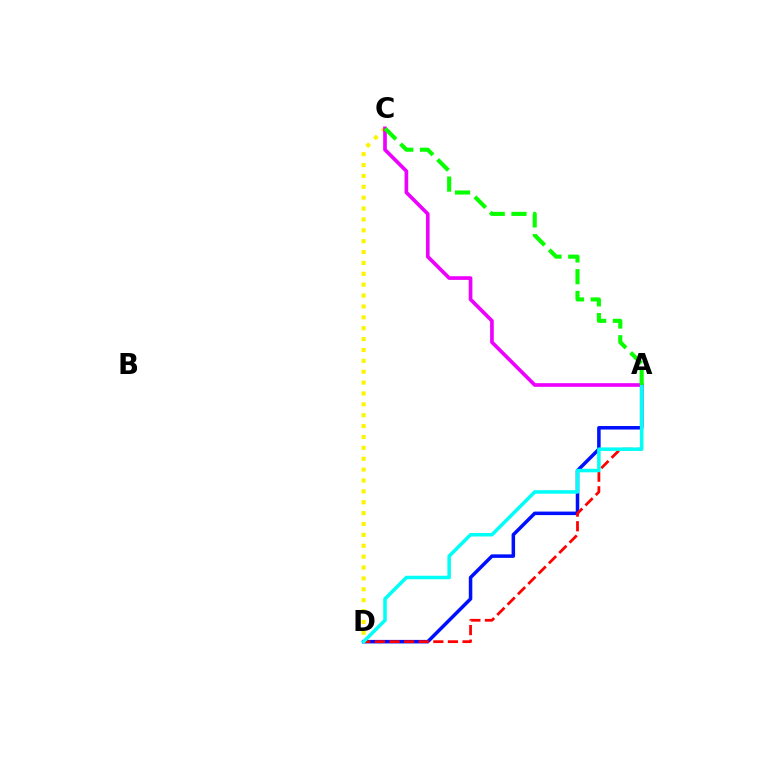{('C', 'D'): [{'color': '#fcf500', 'line_style': 'dotted', 'thickness': 2.96}], ('A', 'D'): [{'color': '#0010ff', 'line_style': 'solid', 'thickness': 2.53}, {'color': '#ff0000', 'line_style': 'dashed', 'thickness': 1.98}, {'color': '#00fff6', 'line_style': 'solid', 'thickness': 2.53}], ('A', 'C'): [{'color': '#ee00ff', 'line_style': 'solid', 'thickness': 2.63}, {'color': '#08ff00', 'line_style': 'dashed', 'thickness': 2.96}]}